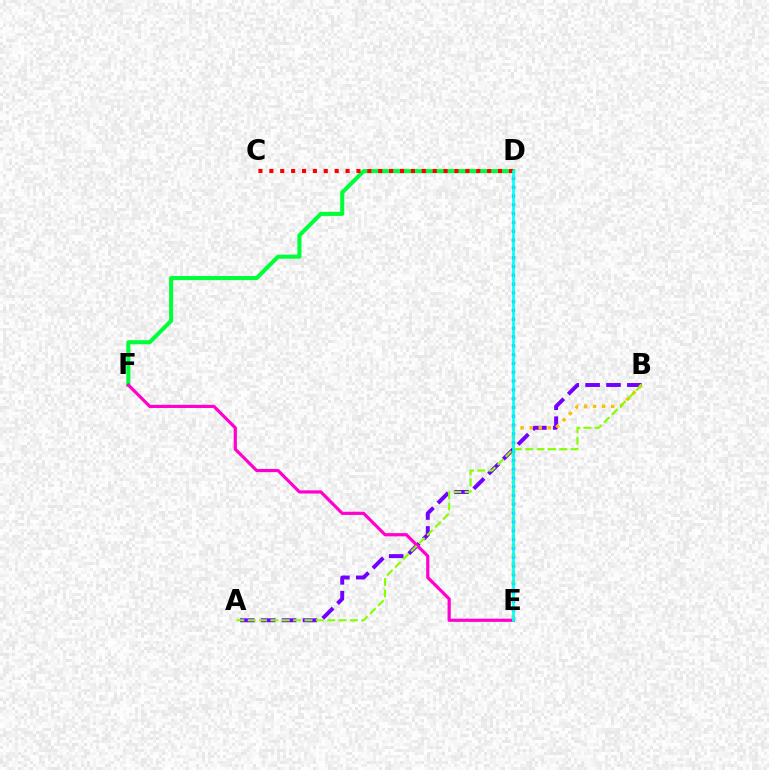{('A', 'B'): [{'color': '#7200ff', 'line_style': 'dashed', 'thickness': 2.84}, {'color': '#84ff00', 'line_style': 'dashed', 'thickness': 1.54}], ('D', 'F'): [{'color': '#00ff39', 'line_style': 'solid', 'thickness': 2.93}], ('C', 'D'): [{'color': '#ff0000', 'line_style': 'dotted', 'thickness': 2.96}], ('E', 'F'): [{'color': '#ff00cf', 'line_style': 'solid', 'thickness': 2.3}], ('D', 'E'): [{'color': '#004bff', 'line_style': 'dotted', 'thickness': 2.39}, {'color': '#00fff6', 'line_style': 'solid', 'thickness': 1.89}], ('B', 'E'): [{'color': '#ffbd00', 'line_style': 'dotted', 'thickness': 2.45}]}